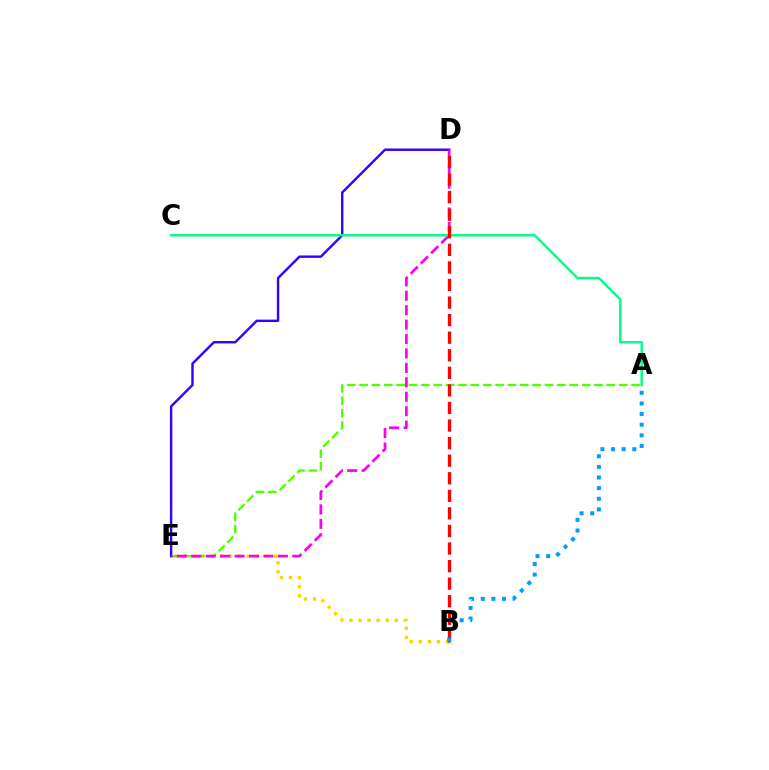{('B', 'E'): [{'color': '#ffd500', 'line_style': 'dotted', 'thickness': 2.46}], ('A', 'E'): [{'color': '#4fff00', 'line_style': 'dashed', 'thickness': 1.68}], ('D', 'E'): [{'color': '#3700ff', 'line_style': 'solid', 'thickness': 1.74}, {'color': '#ff00ed', 'line_style': 'dashed', 'thickness': 1.96}], ('A', 'C'): [{'color': '#00ff86', 'line_style': 'solid', 'thickness': 1.75}], ('B', 'D'): [{'color': '#ff0000', 'line_style': 'dashed', 'thickness': 2.39}], ('A', 'B'): [{'color': '#009eff', 'line_style': 'dotted', 'thickness': 2.89}]}